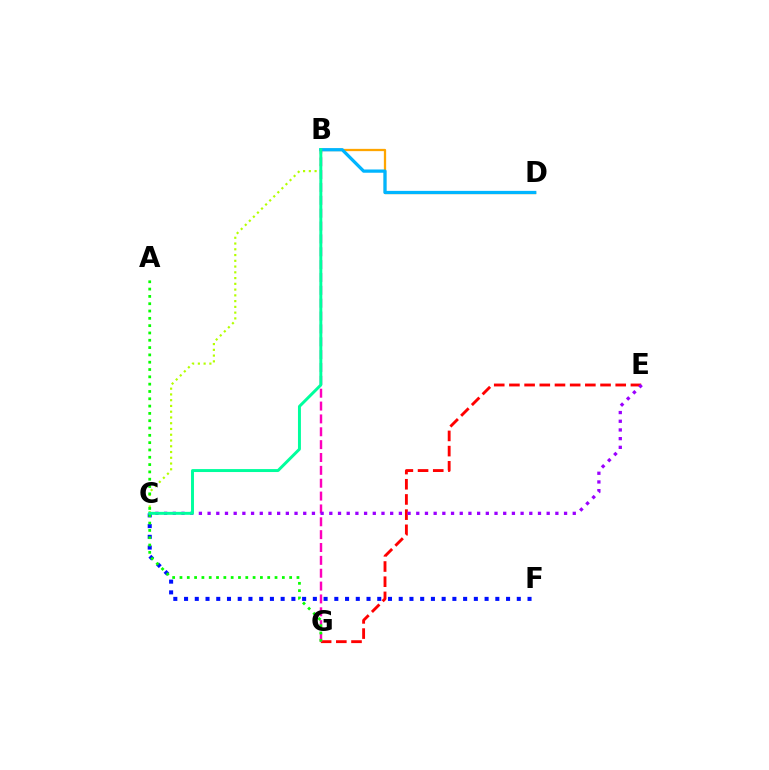{('B', 'D'): [{'color': '#ffa500', 'line_style': 'solid', 'thickness': 1.64}, {'color': '#00b5ff', 'line_style': 'solid', 'thickness': 2.35}], ('C', 'F'): [{'color': '#0010ff', 'line_style': 'dotted', 'thickness': 2.92}], ('B', 'C'): [{'color': '#b3ff00', 'line_style': 'dotted', 'thickness': 1.56}, {'color': '#00ff9d', 'line_style': 'solid', 'thickness': 2.13}], ('E', 'G'): [{'color': '#ff0000', 'line_style': 'dashed', 'thickness': 2.06}], ('B', 'G'): [{'color': '#ff00bd', 'line_style': 'dashed', 'thickness': 1.75}], ('A', 'G'): [{'color': '#08ff00', 'line_style': 'dotted', 'thickness': 1.99}], ('C', 'E'): [{'color': '#9b00ff', 'line_style': 'dotted', 'thickness': 2.36}]}